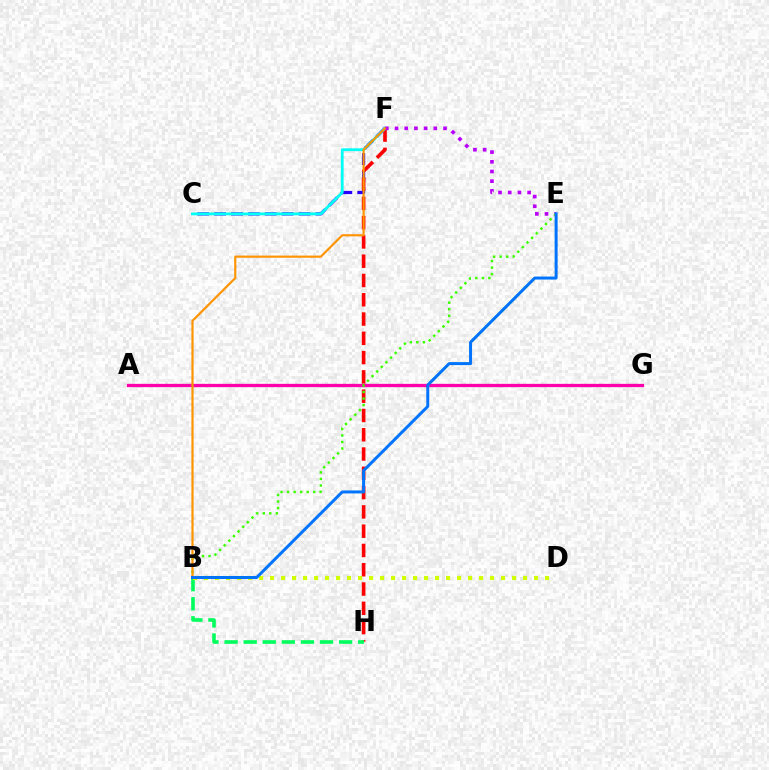{('C', 'F'): [{'color': '#2500ff', 'line_style': 'dashed', 'thickness': 2.29}, {'color': '#00fff6', 'line_style': 'solid', 'thickness': 2.03}], ('F', 'H'): [{'color': '#ff0000', 'line_style': 'dashed', 'thickness': 2.62}], ('B', 'H'): [{'color': '#00ff5c', 'line_style': 'dashed', 'thickness': 2.59}], ('B', 'D'): [{'color': '#d1ff00', 'line_style': 'dotted', 'thickness': 2.99}], ('E', 'F'): [{'color': '#b900ff', 'line_style': 'dotted', 'thickness': 2.63}], ('A', 'G'): [{'color': '#ff00ac', 'line_style': 'solid', 'thickness': 2.38}], ('B', 'E'): [{'color': '#3dff00', 'line_style': 'dotted', 'thickness': 1.78}, {'color': '#0074ff', 'line_style': 'solid', 'thickness': 2.16}], ('B', 'F'): [{'color': '#ff9400', 'line_style': 'solid', 'thickness': 1.57}]}